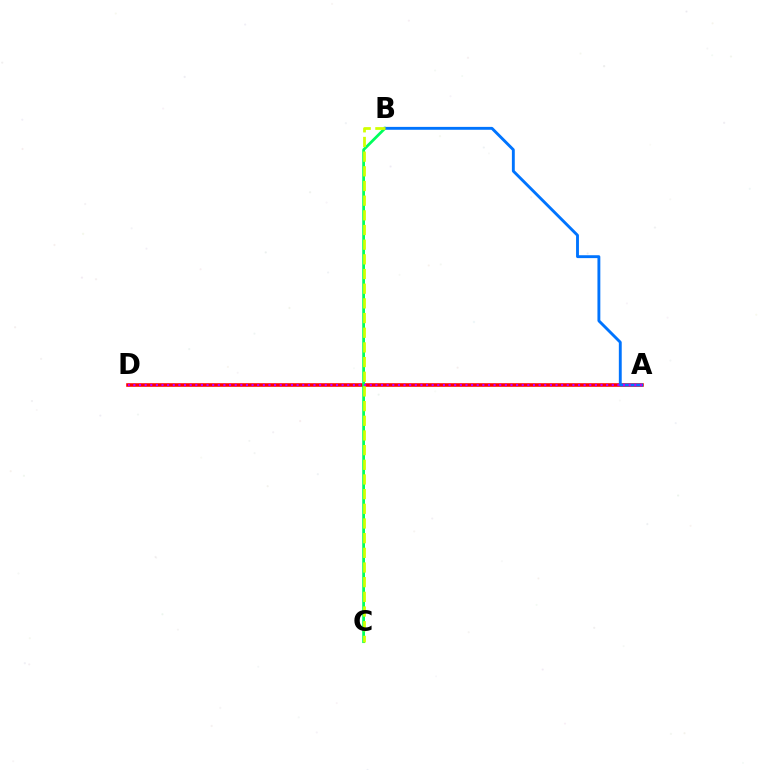{('A', 'D'): [{'color': '#ff0000', 'line_style': 'solid', 'thickness': 2.58}, {'color': '#b900ff', 'line_style': 'dotted', 'thickness': 1.53}], ('B', 'C'): [{'color': '#00ff5c', 'line_style': 'solid', 'thickness': 1.99}, {'color': '#d1ff00', 'line_style': 'dashed', 'thickness': 1.99}], ('A', 'B'): [{'color': '#0074ff', 'line_style': 'solid', 'thickness': 2.08}]}